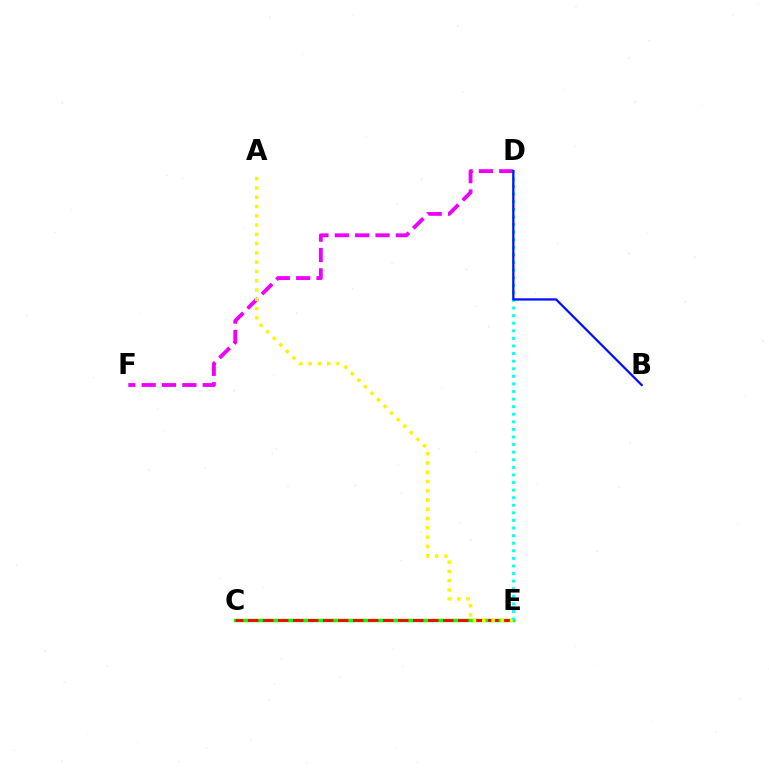{('C', 'E'): [{'color': '#08ff00', 'line_style': 'solid', 'thickness': 2.49}, {'color': '#ff0000', 'line_style': 'dashed', 'thickness': 2.04}], ('D', 'F'): [{'color': '#ee00ff', 'line_style': 'dashed', 'thickness': 2.76}], ('A', 'E'): [{'color': '#fcf500', 'line_style': 'dotted', 'thickness': 2.52}], ('D', 'E'): [{'color': '#00fff6', 'line_style': 'dotted', 'thickness': 2.06}], ('B', 'D'): [{'color': '#0010ff', 'line_style': 'solid', 'thickness': 1.63}]}